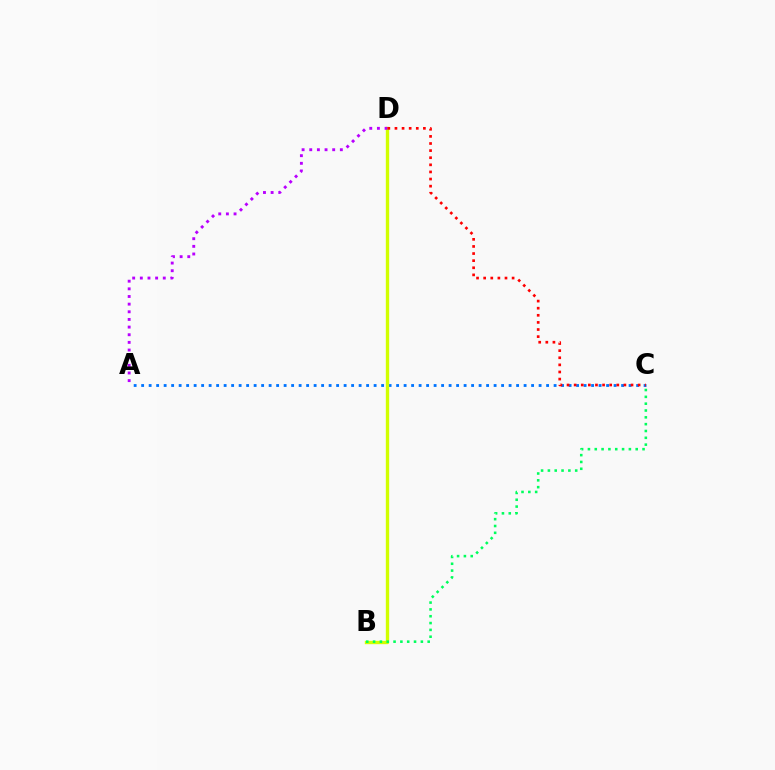{('A', 'C'): [{'color': '#0074ff', 'line_style': 'dotted', 'thickness': 2.04}], ('B', 'D'): [{'color': '#d1ff00', 'line_style': 'solid', 'thickness': 2.42}], ('A', 'D'): [{'color': '#b900ff', 'line_style': 'dotted', 'thickness': 2.08}], ('C', 'D'): [{'color': '#ff0000', 'line_style': 'dotted', 'thickness': 1.93}], ('B', 'C'): [{'color': '#00ff5c', 'line_style': 'dotted', 'thickness': 1.85}]}